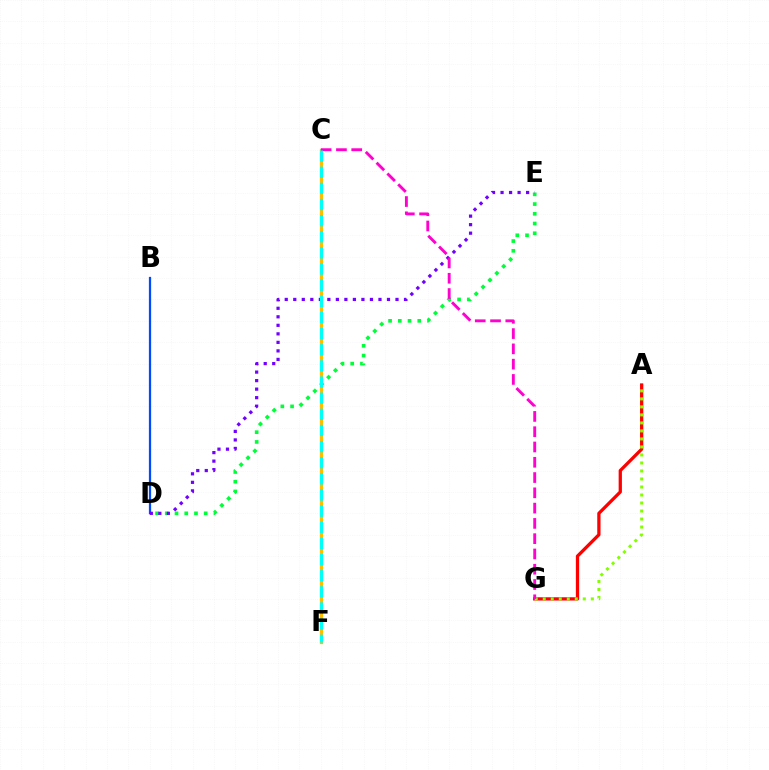{('A', 'G'): [{'color': '#ff0000', 'line_style': 'solid', 'thickness': 2.35}, {'color': '#84ff00', 'line_style': 'dotted', 'thickness': 2.18}], ('C', 'F'): [{'color': '#ffbd00', 'line_style': 'solid', 'thickness': 2.35}, {'color': '#00fff6', 'line_style': 'dashed', 'thickness': 2.19}], ('B', 'D'): [{'color': '#004bff', 'line_style': 'solid', 'thickness': 1.61}], ('D', 'E'): [{'color': '#00ff39', 'line_style': 'dotted', 'thickness': 2.64}, {'color': '#7200ff', 'line_style': 'dotted', 'thickness': 2.31}], ('C', 'G'): [{'color': '#ff00cf', 'line_style': 'dashed', 'thickness': 2.08}]}